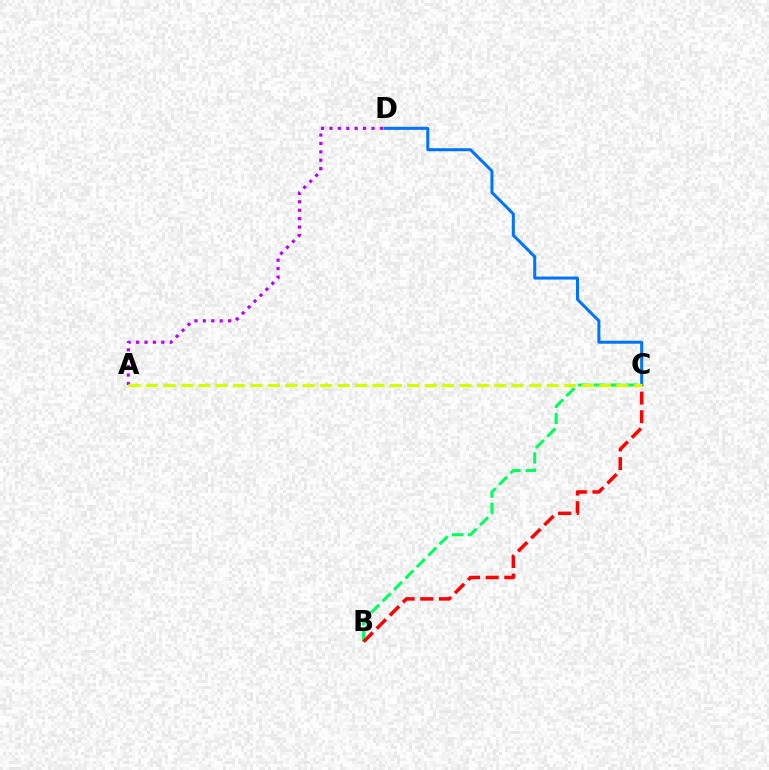{('B', 'C'): [{'color': '#00ff5c', 'line_style': 'dashed', 'thickness': 2.19}, {'color': '#ff0000', 'line_style': 'dashed', 'thickness': 2.52}], ('C', 'D'): [{'color': '#0074ff', 'line_style': 'solid', 'thickness': 2.17}], ('A', 'D'): [{'color': '#b900ff', 'line_style': 'dotted', 'thickness': 2.28}], ('A', 'C'): [{'color': '#d1ff00', 'line_style': 'dashed', 'thickness': 2.37}]}